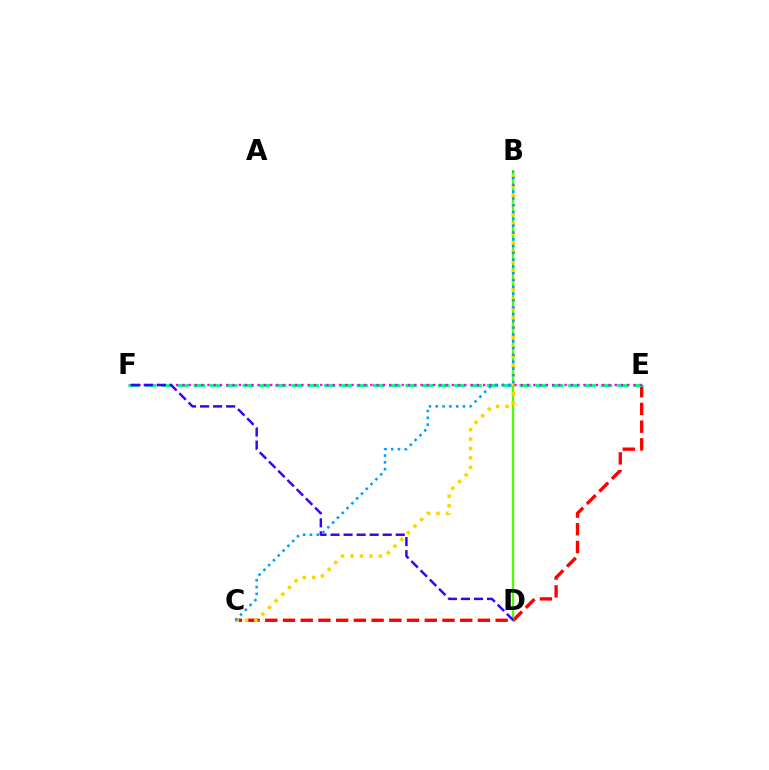{('C', 'E'): [{'color': '#ff0000', 'line_style': 'dashed', 'thickness': 2.41}], ('E', 'F'): [{'color': '#00ff86', 'line_style': 'dashed', 'thickness': 2.21}, {'color': '#ff00ed', 'line_style': 'dotted', 'thickness': 1.7}], ('B', 'D'): [{'color': '#4fff00', 'line_style': 'solid', 'thickness': 1.66}], ('B', 'C'): [{'color': '#ffd500', 'line_style': 'dotted', 'thickness': 2.56}, {'color': '#009eff', 'line_style': 'dotted', 'thickness': 1.85}], ('D', 'F'): [{'color': '#3700ff', 'line_style': 'dashed', 'thickness': 1.77}]}